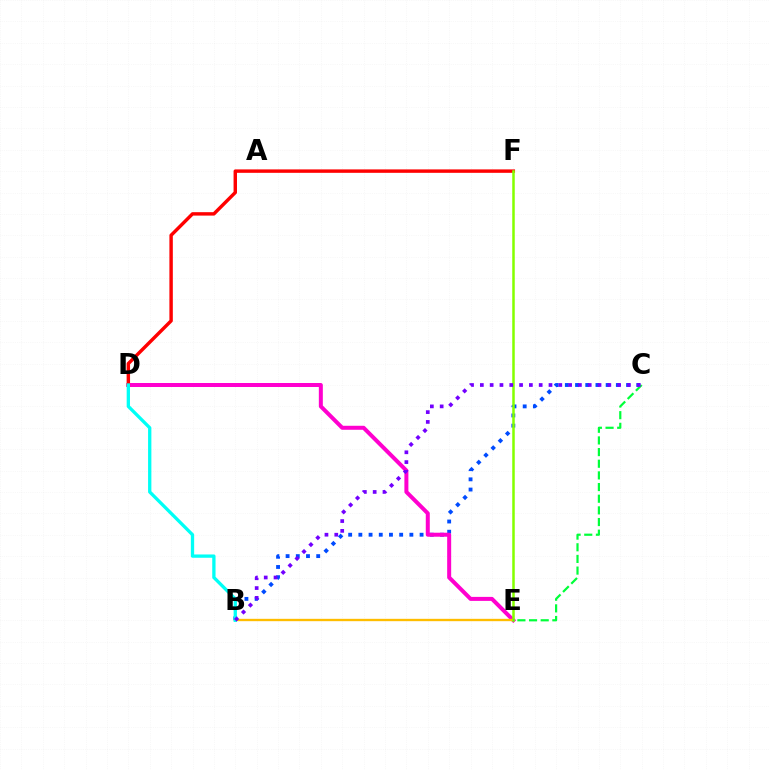{('B', 'C'): [{'color': '#004bff', 'line_style': 'dotted', 'thickness': 2.77}, {'color': '#7200ff', 'line_style': 'dotted', 'thickness': 2.66}], ('D', 'E'): [{'color': '#ff00cf', 'line_style': 'solid', 'thickness': 2.88}], ('B', 'E'): [{'color': '#ffbd00', 'line_style': 'solid', 'thickness': 1.69}], ('D', 'F'): [{'color': '#ff0000', 'line_style': 'solid', 'thickness': 2.47}], ('E', 'F'): [{'color': '#84ff00', 'line_style': 'solid', 'thickness': 1.81}], ('B', 'D'): [{'color': '#00fff6', 'line_style': 'solid', 'thickness': 2.38}], ('C', 'E'): [{'color': '#00ff39', 'line_style': 'dashed', 'thickness': 1.58}]}